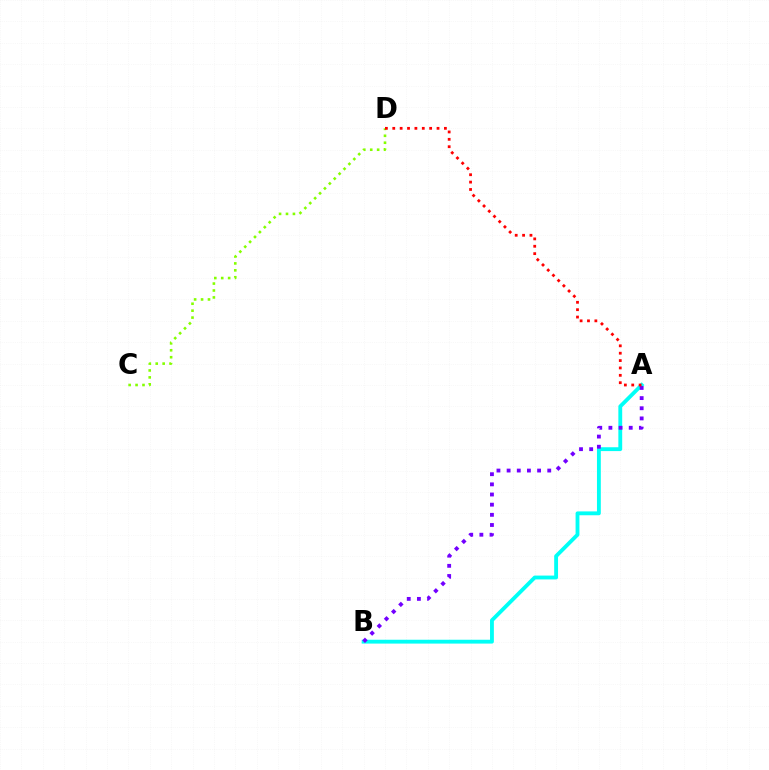{('A', 'B'): [{'color': '#00fff6', 'line_style': 'solid', 'thickness': 2.77}, {'color': '#7200ff', 'line_style': 'dotted', 'thickness': 2.76}], ('C', 'D'): [{'color': '#84ff00', 'line_style': 'dotted', 'thickness': 1.88}], ('A', 'D'): [{'color': '#ff0000', 'line_style': 'dotted', 'thickness': 2.0}]}